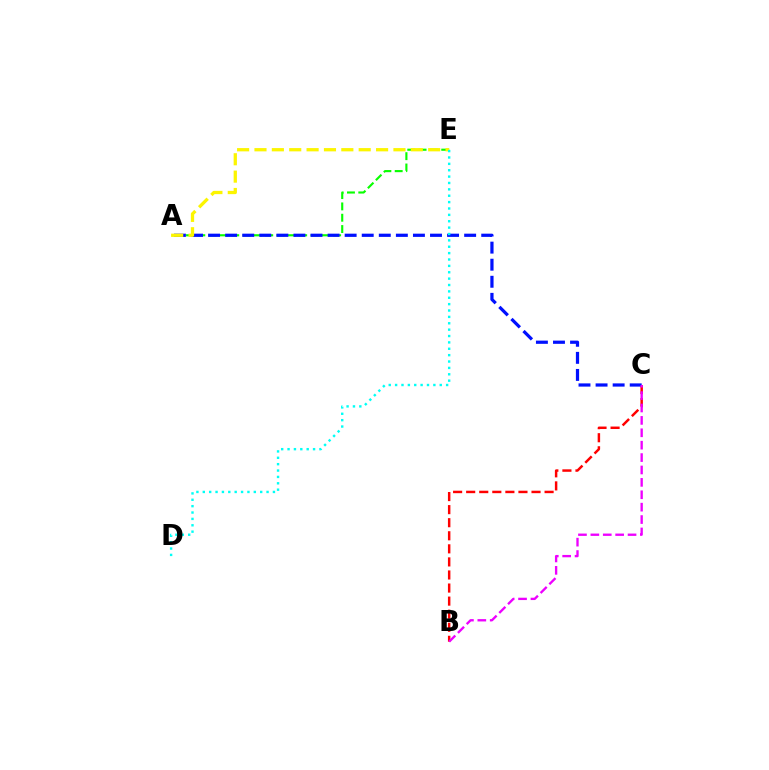{('A', 'E'): [{'color': '#08ff00', 'line_style': 'dashed', 'thickness': 1.54}, {'color': '#fcf500', 'line_style': 'dashed', 'thickness': 2.36}], ('B', 'C'): [{'color': '#ff0000', 'line_style': 'dashed', 'thickness': 1.78}, {'color': '#ee00ff', 'line_style': 'dashed', 'thickness': 1.68}], ('A', 'C'): [{'color': '#0010ff', 'line_style': 'dashed', 'thickness': 2.32}], ('D', 'E'): [{'color': '#00fff6', 'line_style': 'dotted', 'thickness': 1.73}]}